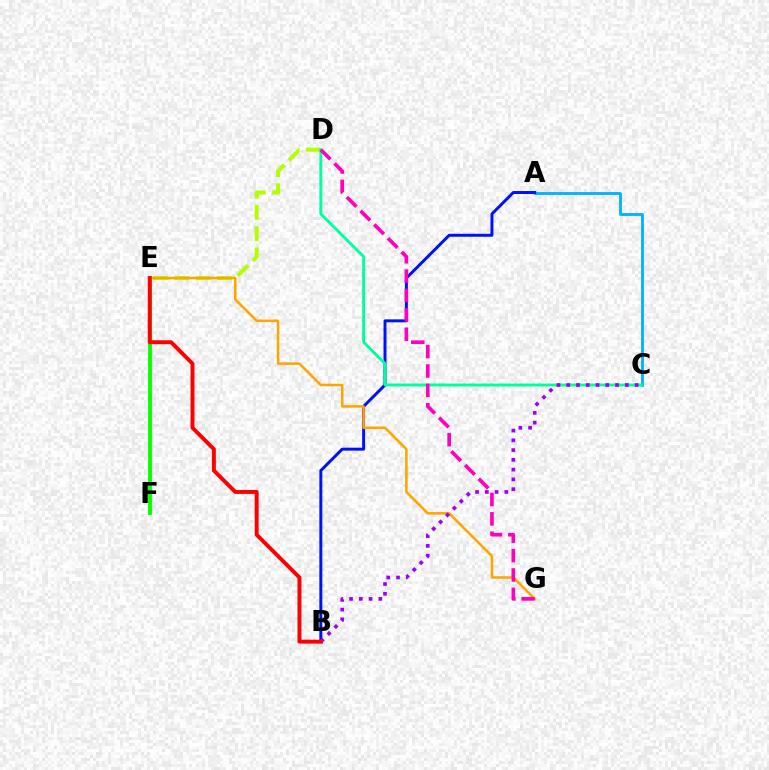{('A', 'C'): [{'color': '#00b5ff', 'line_style': 'solid', 'thickness': 2.07}], ('D', 'E'): [{'color': '#b3ff00', 'line_style': 'dashed', 'thickness': 2.9}], ('A', 'B'): [{'color': '#0010ff', 'line_style': 'solid', 'thickness': 2.13}], ('C', 'D'): [{'color': '#00ff9d', 'line_style': 'solid', 'thickness': 2.08}], ('E', 'F'): [{'color': '#08ff00', 'line_style': 'solid', 'thickness': 2.78}], ('E', 'G'): [{'color': '#ffa500', 'line_style': 'solid', 'thickness': 1.83}], ('B', 'C'): [{'color': '#9b00ff', 'line_style': 'dotted', 'thickness': 2.65}], ('D', 'G'): [{'color': '#ff00bd', 'line_style': 'dashed', 'thickness': 2.63}], ('B', 'E'): [{'color': '#ff0000', 'line_style': 'solid', 'thickness': 2.83}]}